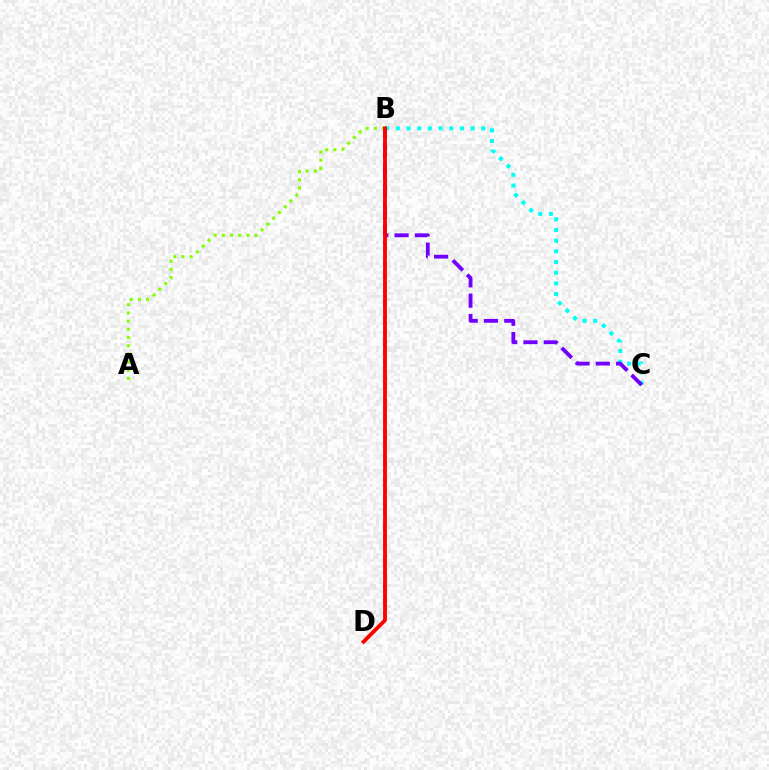{('A', 'B'): [{'color': '#84ff00', 'line_style': 'dotted', 'thickness': 2.23}], ('B', 'C'): [{'color': '#00fff6', 'line_style': 'dotted', 'thickness': 2.9}, {'color': '#7200ff', 'line_style': 'dashed', 'thickness': 2.76}], ('B', 'D'): [{'color': '#ff0000', 'line_style': 'solid', 'thickness': 2.77}]}